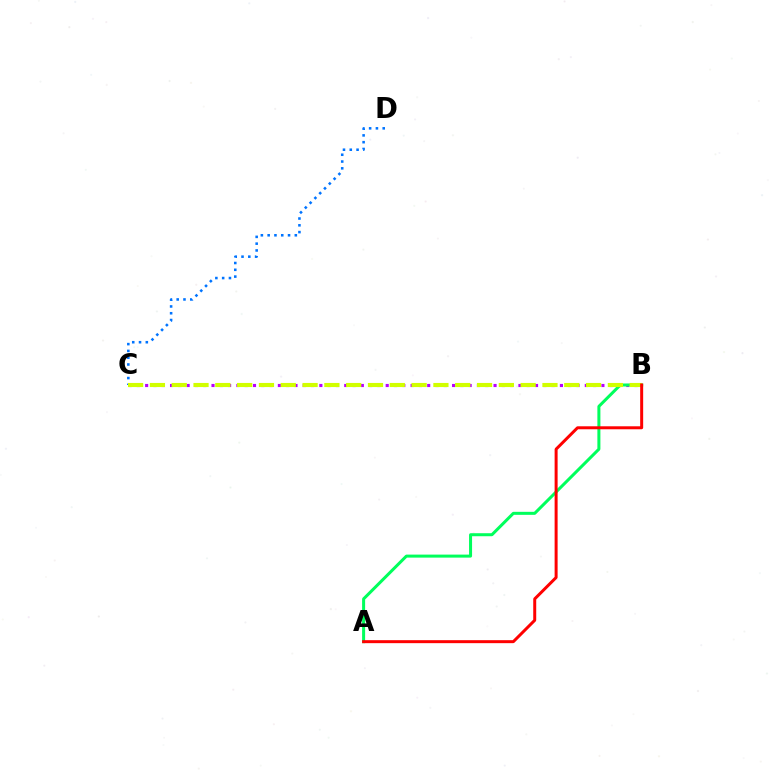{('C', 'D'): [{'color': '#0074ff', 'line_style': 'dotted', 'thickness': 1.85}], ('B', 'C'): [{'color': '#b900ff', 'line_style': 'dotted', 'thickness': 2.25}, {'color': '#d1ff00', 'line_style': 'dashed', 'thickness': 2.96}], ('A', 'B'): [{'color': '#00ff5c', 'line_style': 'solid', 'thickness': 2.17}, {'color': '#ff0000', 'line_style': 'solid', 'thickness': 2.15}]}